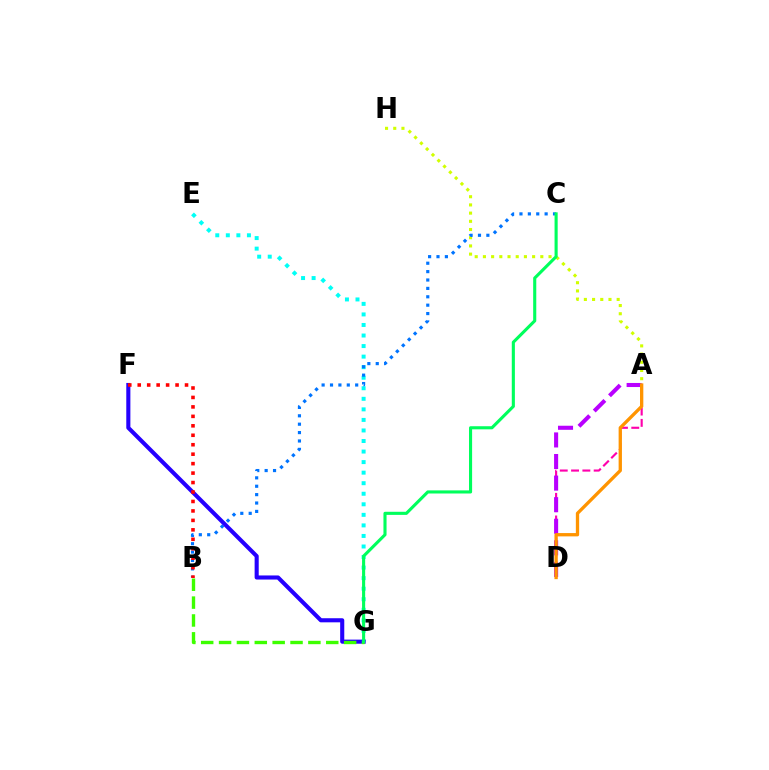{('A', 'H'): [{'color': '#d1ff00', 'line_style': 'dotted', 'thickness': 2.23}], ('A', 'D'): [{'color': '#ff00ac', 'line_style': 'dashed', 'thickness': 1.54}, {'color': '#b900ff', 'line_style': 'dashed', 'thickness': 2.93}, {'color': '#ff9400', 'line_style': 'solid', 'thickness': 2.38}], ('E', 'G'): [{'color': '#00fff6', 'line_style': 'dotted', 'thickness': 2.87}], ('B', 'C'): [{'color': '#0074ff', 'line_style': 'dotted', 'thickness': 2.28}], ('F', 'G'): [{'color': '#2500ff', 'line_style': 'solid', 'thickness': 2.95}], ('B', 'F'): [{'color': '#ff0000', 'line_style': 'dotted', 'thickness': 2.57}], ('B', 'G'): [{'color': '#3dff00', 'line_style': 'dashed', 'thickness': 2.43}], ('C', 'G'): [{'color': '#00ff5c', 'line_style': 'solid', 'thickness': 2.24}]}